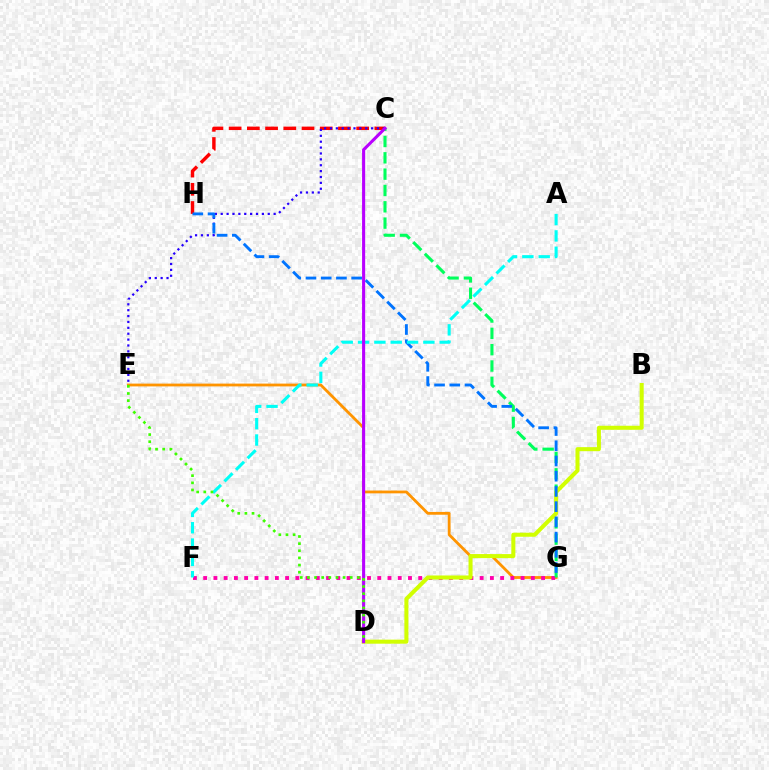{('E', 'G'): [{'color': '#ff9400', 'line_style': 'solid', 'thickness': 2.01}], ('F', 'G'): [{'color': '#ff00ac', 'line_style': 'dotted', 'thickness': 2.78}], ('C', 'H'): [{'color': '#ff0000', 'line_style': 'dashed', 'thickness': 2.47}], ('C', 'G'): [{'color': '#00ff5c', 'line_style': 'dashed', 'thickness': 2.22}], ('B', 'D'): [{'color': '#d1ff00', 'line_style': 'solid', 'thickness': 2.91}], ('C', 'E'): [{'color': '#2500ff', 'line_style': 'dotted', 'thickness': 1.6}], ('G', 'H'): [{'color': '#0074ff', 'line_style': 'dashed', 'thickness': 2.07}], ('A', 'F'): [{'color': '#00fff6', 'line_style': 'dashed', 'thickness': 2.22}], ('C', 'D'): [{'color': '#b900ff', 'line_style': 'solid', 'thickness': 2.22}], ('D', 'E'): [{'color': '#3dff00', 'line_style': 'dotted', 'thickness': 1.94}]}